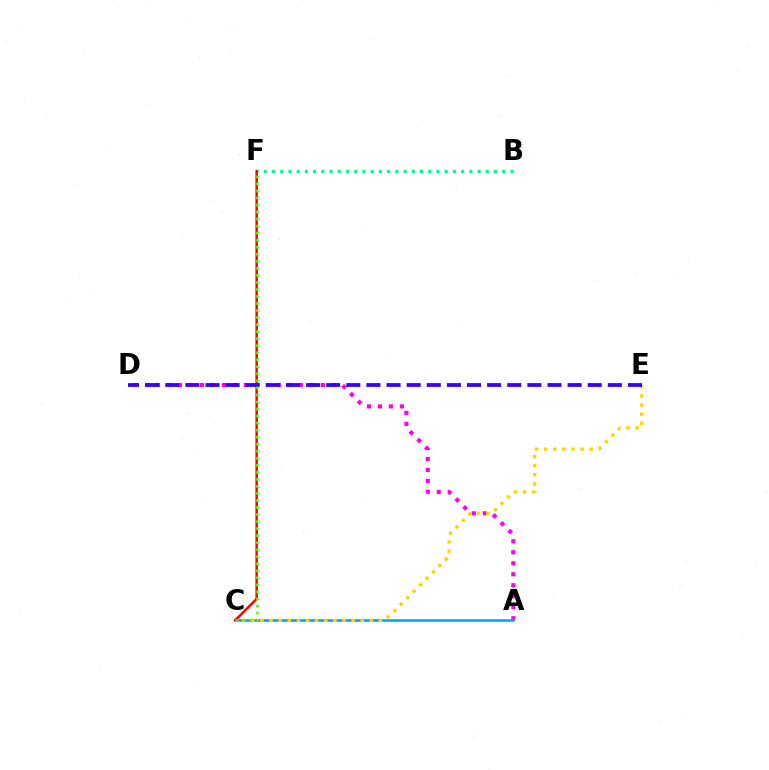{('A', 'D'): [{'color': '#ff00ed', 'line_style': 'dotted', 'thickness': 2.99}], ('B', 'F'): [{'color': '#00ff86', 'line_style': 'dotted', 'thickness': 2.23}], ('A', 'C'): [{'color': '#009eff', 'line_style': 'solid', 'thickness': 1.81}], ('C', 'E'): [{'color': '#ffd500', 'line_style': 'dotted', 'thickness': 2.48}], ('C', 'F'): [{'color': '#ff0000', 'line_style': 'solid', 'thickness': 1.81}, {'color': '#4fff00', 'line_style': 'dotted', 'thickness': 1.91}], ('D', 'E'): [{'color': '#3700ff', 'line_style': 'dashed', 'thickness': 2.73}]}